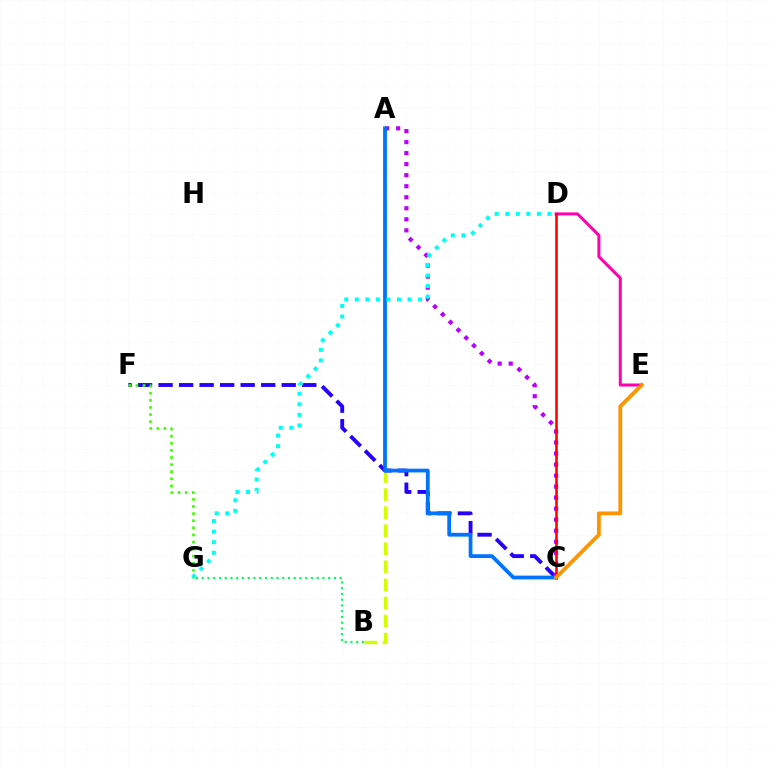{('D', 'E'): [{'color': '#ff00ac', 'line_style': 'solid', 'thickness': 2.17}], ('A', 'B'): [{'color': '#d1ff00', 'line_style': 'dashed', 'thickness': 2.45}], ('C', 'F'): [{'color': '#2500ff', 'line_style': 'dashed', 'thickness': 2.79}], ('B', 'G'): [{'color': '#00ff5c', 'line_style': 'dotted', 'thickness': 1.56}], ('A', 'C'): [{'color': '#b900ff', 'line_style': 'dotted', 'thickness': 3.0}, {'color': '#0074ff', 'line_style': 'solid', 'thickness': 2.71}], ('F', 'G'): [{'color': '#3dff00', 'line_style': 'dotted', 'thickness': 1.93}], ('D', 'G'): [{'color': '#00fff6', 'line_style': 'dotted', 'thickness': 2.87}], ('C', 'D'): [{'color': '#ff0000', 'line_style': 'solid', 'thickness': 1.85}], ('C', 'E'): [{'color': '#ff9400', 'line_style': 'solid', 'thickness': 2.73}]}